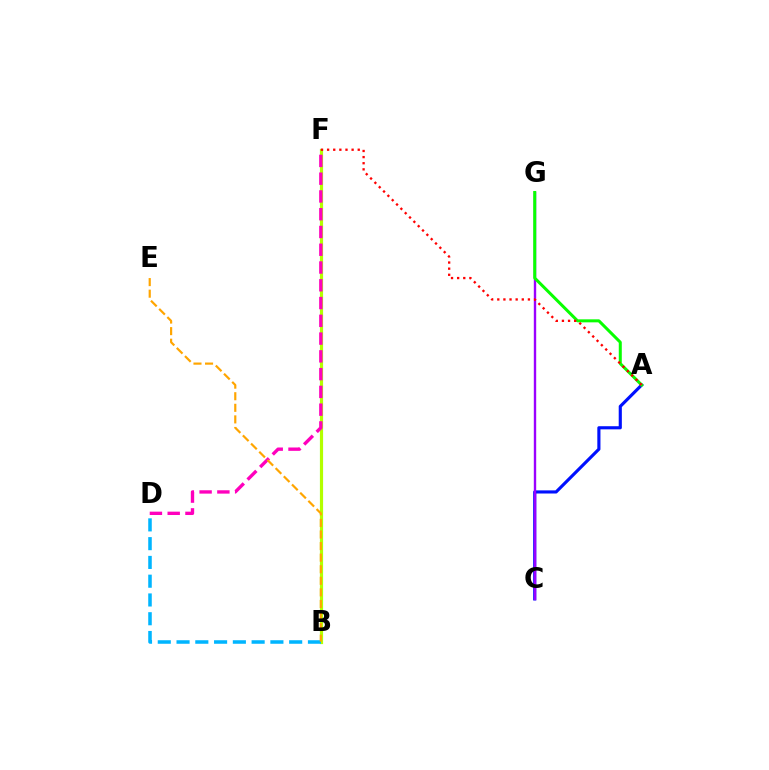{('B', 'F'): [{'color': '#00ff9d', 'line_style': 'solid', 'thickness': 2.19}, {'color': '#b3ff00', 'line_style': 'solid', 'thickness': 2.25}], ('A', 'C'): [{'color': '#0010ff', 'line_style': 'solid', 'thickness': 2.26}], ('C', 'G'): [{'color': '#9b00ff', 'line_style': 'solid', 'thickness': 1.71}], ('A', 'G'): [{'color': '#08ff00', 'line_style': 'solid', 'thickness': 2.17}], ('B', 'D'): [{'color': '#00b5ff', 'line_style': 'dashed', 'thickness': 2.55}], ('D', 'F'): [{'color': '#ff00bd', 'line_style': 'dashed', 'thickness': 2.41}], ('B', 'E'): [{'color': '#ffa500', 'line_style': 'dashed', 'thickness': 1.57}], ('A', 'F'): [{'color': '#ff0000', 'line_style': 'dotted', 'thickness': 1.66}]}